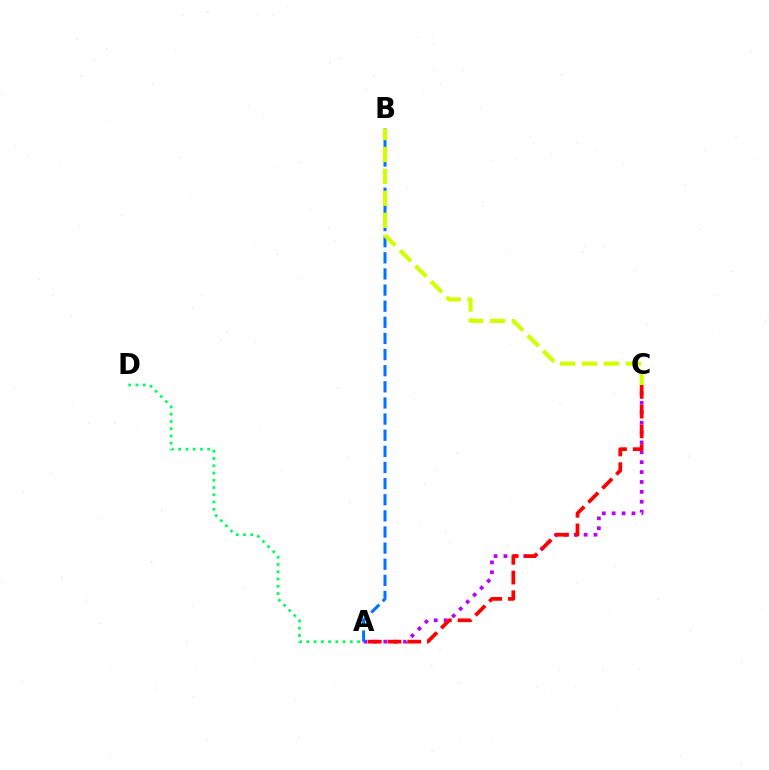{('A', 'C'): [{'color': '#b900ff', 'line_style': 'dotted', 'thickness': 2.69}, {'color': '#ff0000', 'line_style': 'dashed', 'thickness': 2.68}], ('A', 'D'): [{'color': '#00ff5c', 'line_style': 'dotted', 'thickness': 1.97}], ('A', 'B'): [{'color': '#0074ff', 'line_style': 'dashed', 'thickness': 2.19}], ('B', 'C'): [{'color': '#d1ff00', 'line_style': 'dashed', 'thickness': 2.98}]}